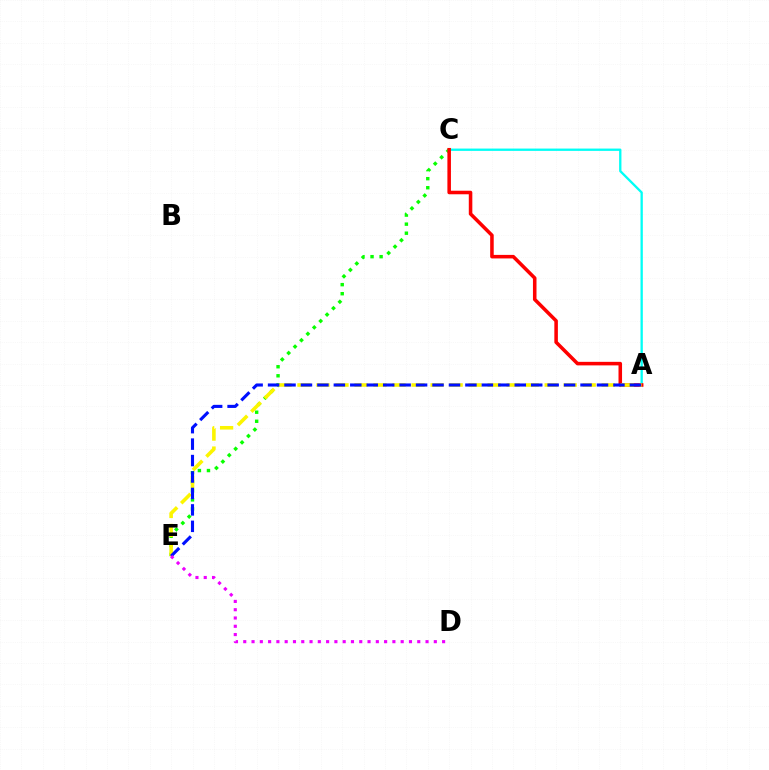{('A', 'C'): [{'color': '#00fff6', 'line_style': 'solid', 'thickness': 1.67}, {'color': '#ff0000', 'line_style': 'solid', 'thickness': 2.55}], ('C', 'E'): [{'color': '#08ff00', 'line_style': 'dotted', 'thickness': 2.46}], ('A', 'E'): [{'color': '#fcf500', 'line_style': 'dashed', 'thickness': 2.58}, {'color': '#0010ff', 'line_style': 'dashed', 'thickness': 2.23}], ('D', 'E'): [{'color': '#ee00ff', 'line_style': 'dotted', 'thickness': 2.25}]}